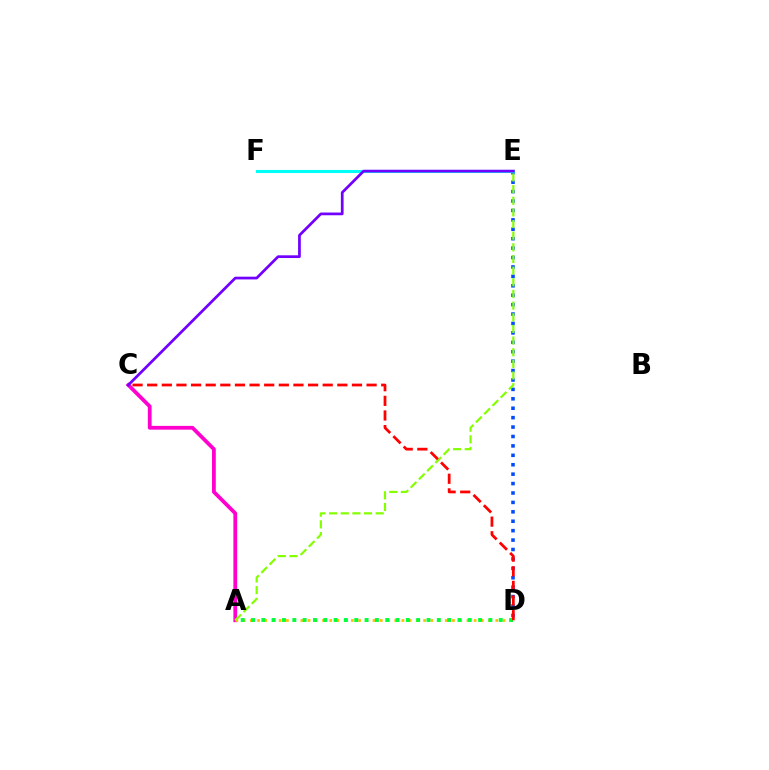{('D', 'E'): [{'color': '#004bff', 'line_style': 'dotted', 'thickness': 2.56}], ('A', 'C'): [{'color': '#ff00cf', 'line_style': 'solid', 'thickness': 2.72}], ('A', 'D'): [{'color': '#ffbd00', 'line_style': 'dotted', 'thickness': 1.96}, {'color': '#00ff39', 'line_style': 'dotted', 'thickness': 2.8}], ('A', 'E'): [{'color': '#84ff00', 'line_style': 'dashed', 'thickness': 1.58}], ('E', 'F'): [{'color': '#00fff6', 'line_style': 'solid', 'thickness': 2.21}], ('C', 'E'): [{'color': '#7200ff', 'line_style': 'solid', 'thickness': 1.96}], ('C', 'D'): [{'color': '#ff0000', 'line_style': 'dashed', 'thickness': 1.99}]}